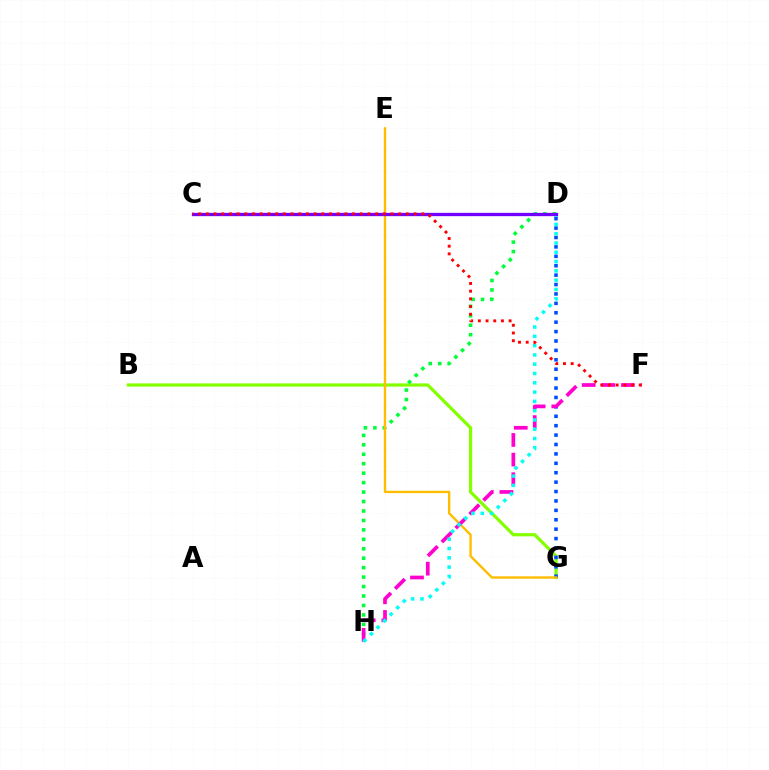{('B', 'G'): [{'color': '#84ff00', 'line_style': 'solid', 'thickness': 2.32}], ('D', 'H'): [{'color': '#00ff39', 'line_style': 'dotted', 'thickness': 2.57}, {'color': '#00fff6', 'line_style': 'dotted', 'thickness': 2.52}], ('D', 'G'): [{'color': '#004bff', 'line_style': 'dotted', 'thickness': 2.56}], ('E', 'G'): [{'color': '#ffbd00', 'line_style': 'solid', 'thickness': 1.71}], ('F', 'H'): [{'color': '#ff00cf', 'line_style': 'dashed', 'thickness': 2.67}], ('C', 'D'): [{'color': '#7200ff', 'line_style': 'solid', 'thickness': 2.38}], ('C', 'F'): [{'color': '#ff0000', 'line_style': 'dotted', 'thickness': 2.09}]}